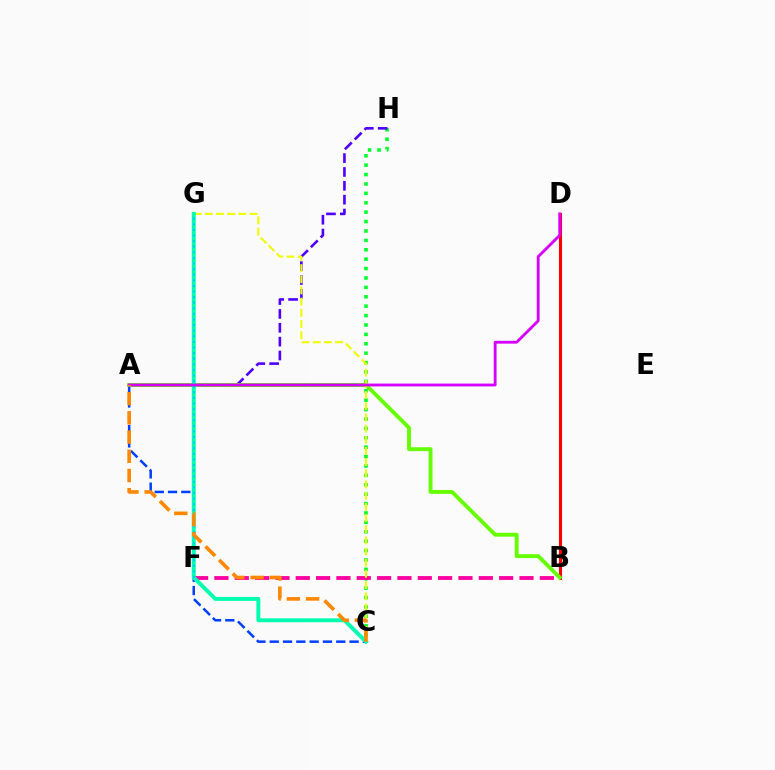{('B', 'D'): [{'color': '#ff0000', 'line_style': 'solid', 'thickness': 2.23}], ('C', 'H'): [{'color': '#00ff27', 'line_style': 'dotted', 'thickness': 2.55}], ('A', 'H'): [{'color': '#4f00ff', 'line_style': 'dashed', 'thickness': 1.88}], ('A', 'C'): [{'color': '#003fff', 'line_style': 'dashed', 'thickness': 1.81}, {'color': '#ff8800', 'line_style': 'dashed', 'thickness': 2.61}], ('A', 'B'): [{'color': '#66ff00', 'line_style': 'solid', 'thickness': 2.79}], ('B', 'F'): [{'color': '#ff00a0', 'line_style': 'dashed', 'thickness': 2.76}], ('C', 'G'): [{'color': '#eeff00', 'line_style': 'dashed', 'thickness': 1.52}, {'color': '#00ffaf', 'line_style': 'solid', 'thickness': 2.83}], ('F', 'G'): [{'color': '#00c7ff', 'line_style': 'dotted', 'thickness': 1.52}], ('A', 'D'): [{'color': '#d600ff', 'line_style': 'solid', 'thickness': 2.04}]}